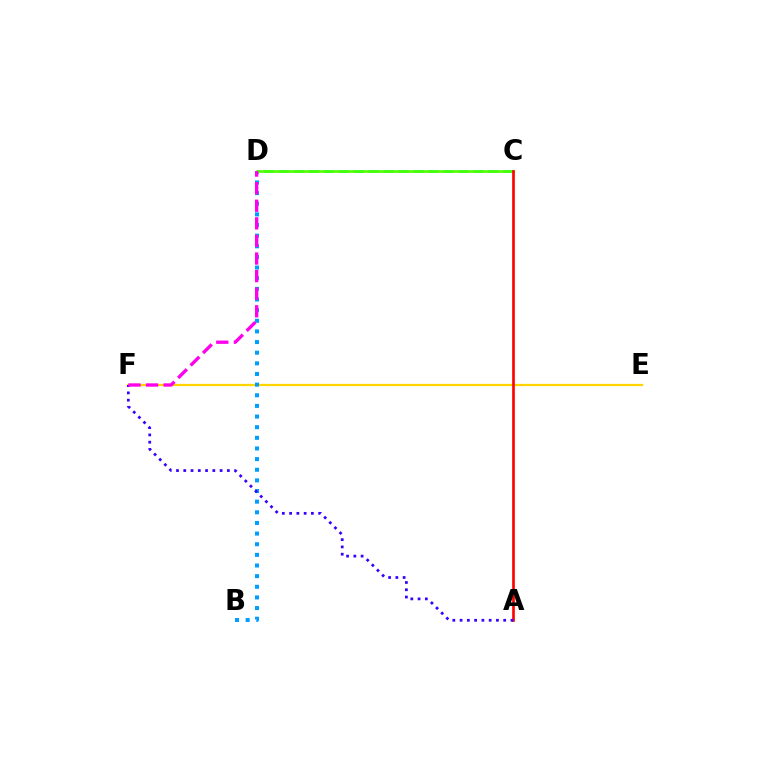{('E', 'F'): [{'color': '#ffd500', 'line_style': 'solid', 'thickness': 1.63}], ('B', 'D'): [{'color': '#009eff', 'line_style': 'dotted', 'thickness': 2.89}], ('C', 'D'): [{'color': '#00ff86', 'line_style': 'dashed', 'thickness': 2.03}, {'color': '#4fff00', 'line_style': 'solid', 'thickness': 1.87}], ('A', 'C'): [{'color': '#ff0000', 'line_style': 'solid', 'thickness': 1.92}], ('A', 'F'): [{'color': '#3700ff', 'line_style': 'dotted', 'thickness': 1.97}], ('D', 'F'): [{'color': '#ff00ed', 'line_style': 'dashed', 'thickness': 2.39}]}